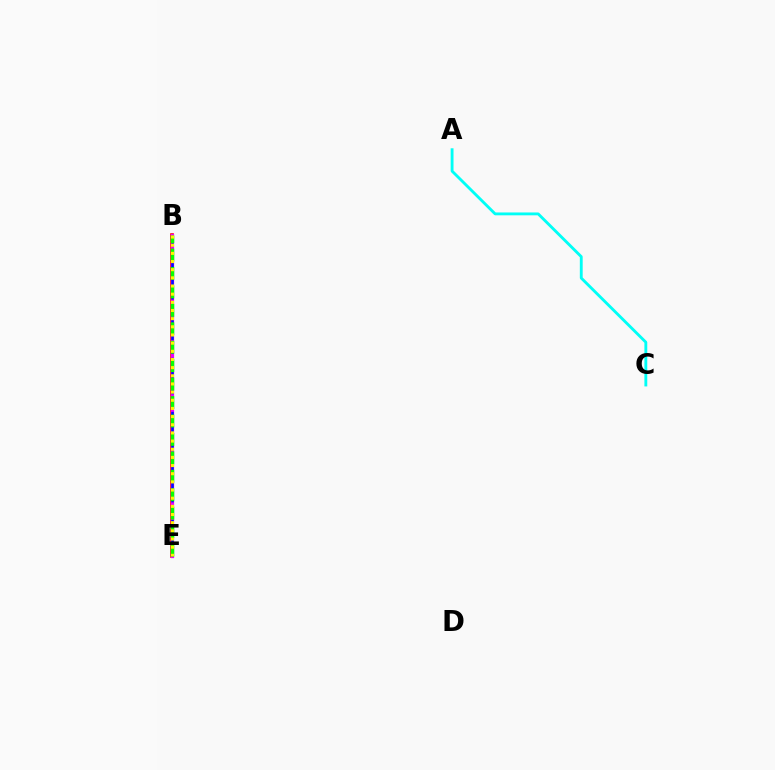{('B', 'E'): [{'color': '#ff0000', 'line_style': 'solid', 'thickness': 2.6}, {'color': '#ee00ff', 'line_style': 'solid', 'thickness': 2.34}, {'color': '#0010ff', 'line_style': 'dashed', 'thickness': 1.84}, {'color': '#08ff00', 'line_style': 'dashed', 'thickness': 2.51}, {'color': '#fcf500', 'line_style': 'dotted', 'thickness': 2.22}], ('A', 'C'): [{'color': '#00fff6', 'line_style': 'solid', 'thickness': 2.06}]}